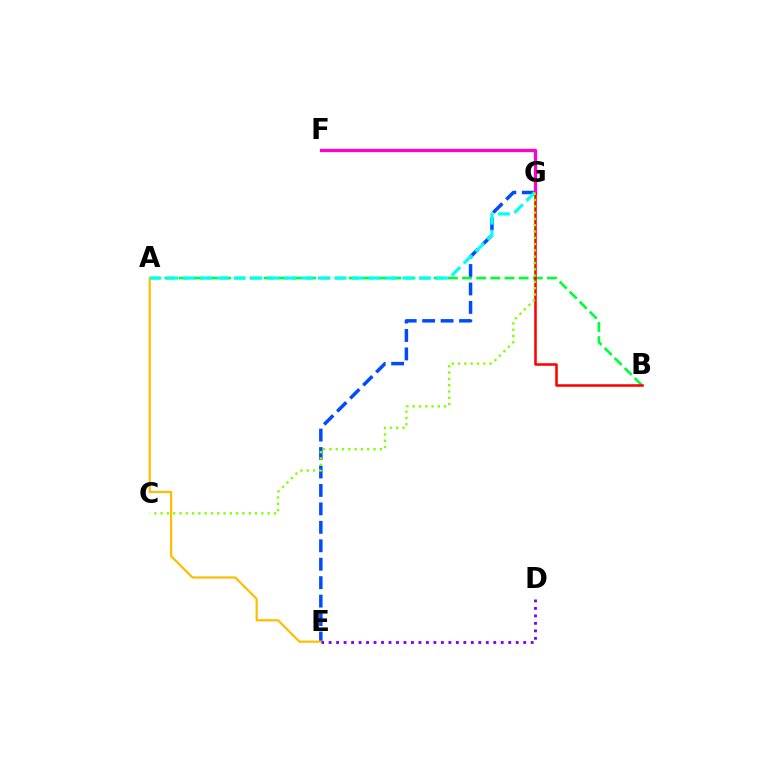{('E', 'G'): [{'color': '#004bff', 'line_style': 'dashed', 'thickness': 2.51}], ('A', 'B'): [{'color': '#00ff39', 'line_style': 'dashed', 'thickness': 1.92}], ('F', 'G'): [{'color': '#ff00cf', 'line_style': 'solid', 'thickness': 2.35}], ('B', 'G'): [{'color': '#ff0000', 'line_style': 'solid', 'thickness': 1.83}], ('A', 'E'): [{'color': '#ffbd00', 'line_style': 'solid', 'thickness': 1.6}], ('A', 'G'): [{'color': '#00fff6', 'line_style': 'dashed', 'thickness': 2.29}], ('C', 'G'): [{'color': '#84ff00', 'line_style': 'dotted', 'thickness': 1.71}], ('D', 'E'): [{'color': '#7200ff', 'line_style': 'dotted', 'thickness': 2.03}]}